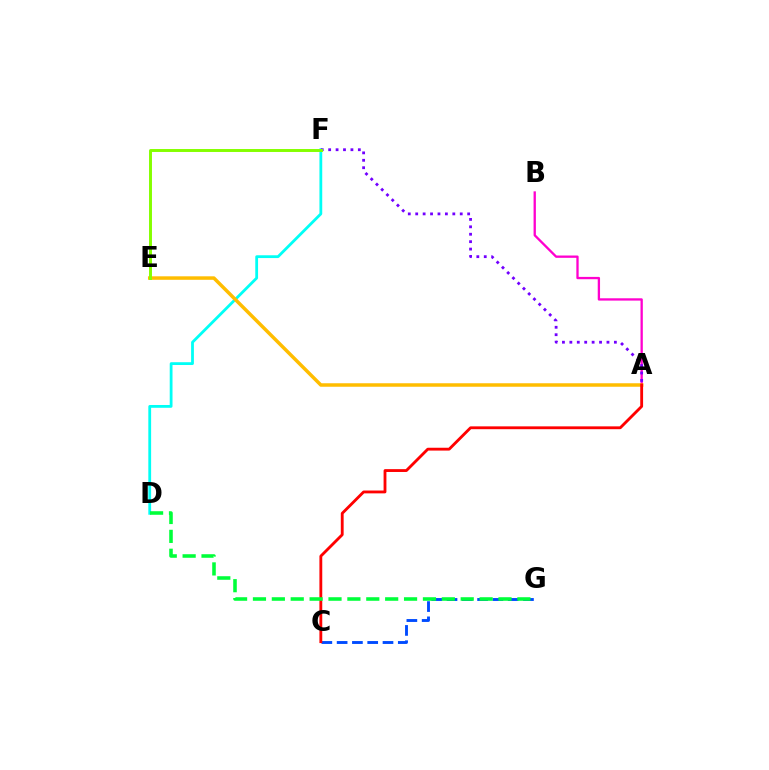{('A', 'B'): [{'color': '#ff00cf', 'line_style': 'solid', 'thickness': 1.67}], ('C', 'G'): [{'color': '#004bff', 'line_style': 'dashed', 'thickness': 2.08}], ('D', 'F'): [{'color': '#00fff6', 'line_style': 'solid', 'thickness': 2.01}], ('A', 'E'): [{'color': '#ffbd00', 'line_style': 'solid', 'thickness': 2.52}], ('A', 'C'): [{'color': '#ff0000', 'line_style': 'solid', 'thickness': 2.04}], ('A', 'F'): [{'color': '#7200ff', 'line_style': 'dotted', 'thickness': 2.02}], ('E', 'F'): [{'color': '#84ff00', 'line_style': 'solid', 'thickness': 2.12}], ('D', 'G'): [{'color': '#00ff39', 'line_style': 'dashed', 'thickness': 2.57}]}